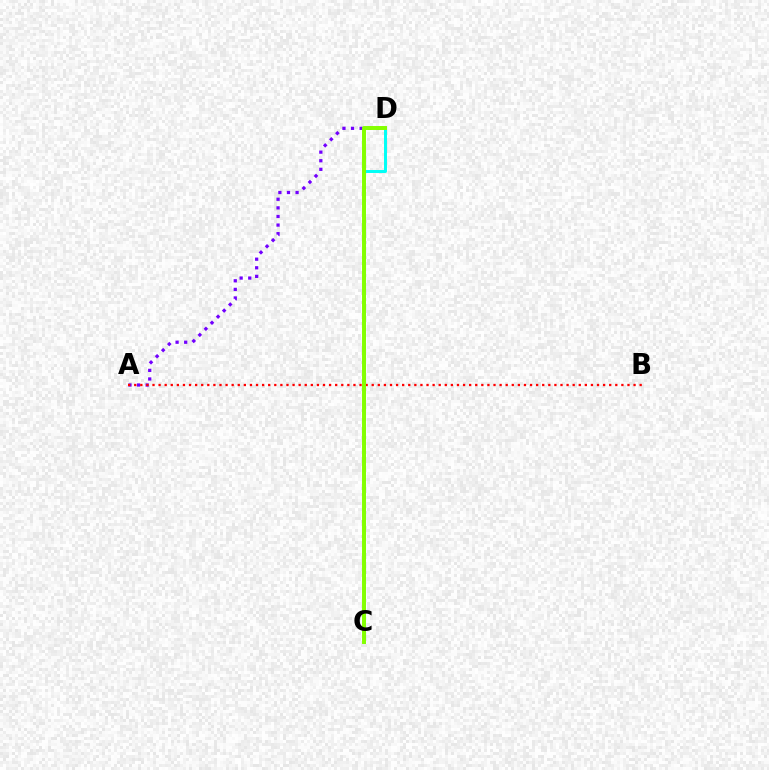{('A', 'D'): [{'color': '#7200ff', 'line_style': 'dotted', 'thickness': 2.34}], ('A', 'B'): [{'color': '#ff0000', 'line_style': 'dotted', 'thickness': 1.65}], ('C', 'D'): [{'color': '#00fff6', 'line_style': 'solid', 'thickness': 2.13}, {'color': '#84ff00', 'line_style': 'solid', 'thickness': 2.85}]}